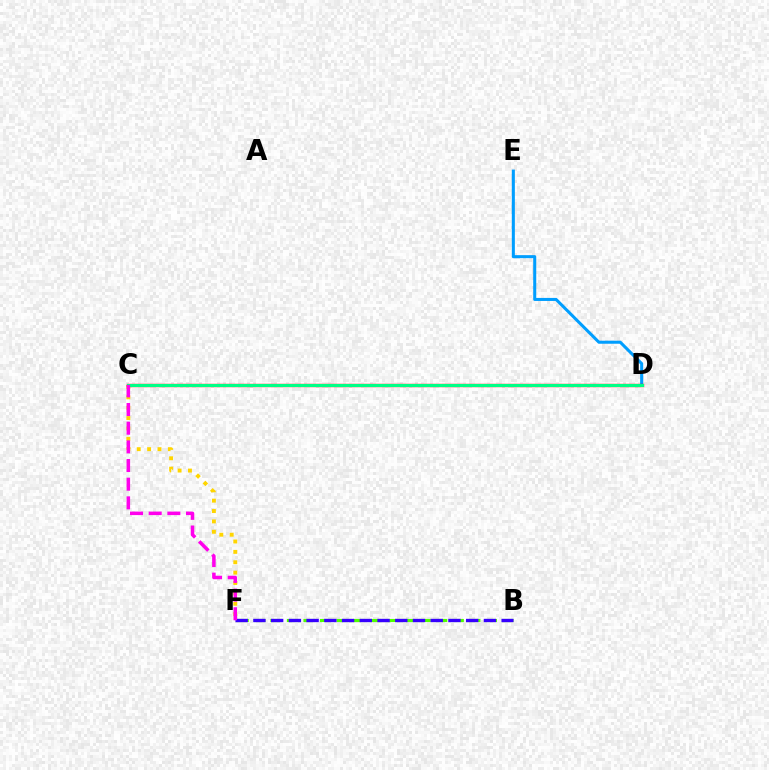{('D', 'E'): [{'color': '#009eff', 'line_style': 'solid', 'thickness': 2.19}], ('B', 'F'): [{'color': '#4fff00', 'line_style': 'dashed', 'thickness': 2.25}, {'color': '#3700ff', 'line_style': 'dashed', 'thickness': 2.41}], ('C', 'F'): [{'color': '#ffd500', 'line_style': 'dotted', 'thickness': 2.82}, {'color': '#ff00ed', 'line_style': 'dashed', 'thickness': 2.54}], ('C', 'D'): [{'color': '#ff0000', 'line_style': 'solid', 'thickness': 2.4}, {'color': '#00ff86', 'line_style': 'solid', 'thickness': 2.21}]}